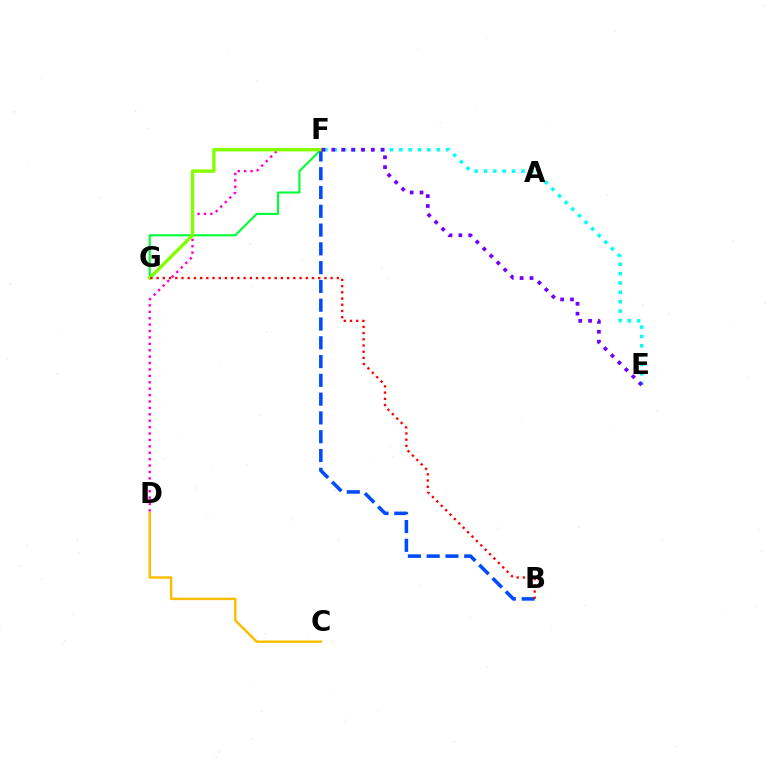{('F', 'G'): [{'color': '#00ff39', 'line_style': 'solid', 'thickness': 1.53}, {'color': '#84ff00', 'line_style': 'solid', 'thickness': 2.43}], ('D', 'F'): [{'color': '#ff00cf', 'line_style': 'dotted', 'thickness': 1.74}], ('B', 'F'): [{'color': '#004bff', 'line_style': 'dashed', 'thickness': 2.55}], ('E', 'F'): [{'color': '#00fff6', 'line_style': 'dotted', 'thickness': 2.54}, {'color': '#7200ff', 'line_style': 'dotted', 'thickness': 2.68}], ('C', 'D'): [{'color': '#ffbd00', 'line_style': 'solid', 'thickness': 1.76}], ('B', 'G'): [{'color': '#ff0000', 'line_style': 'dotted', 'thickness': 1.69}]}